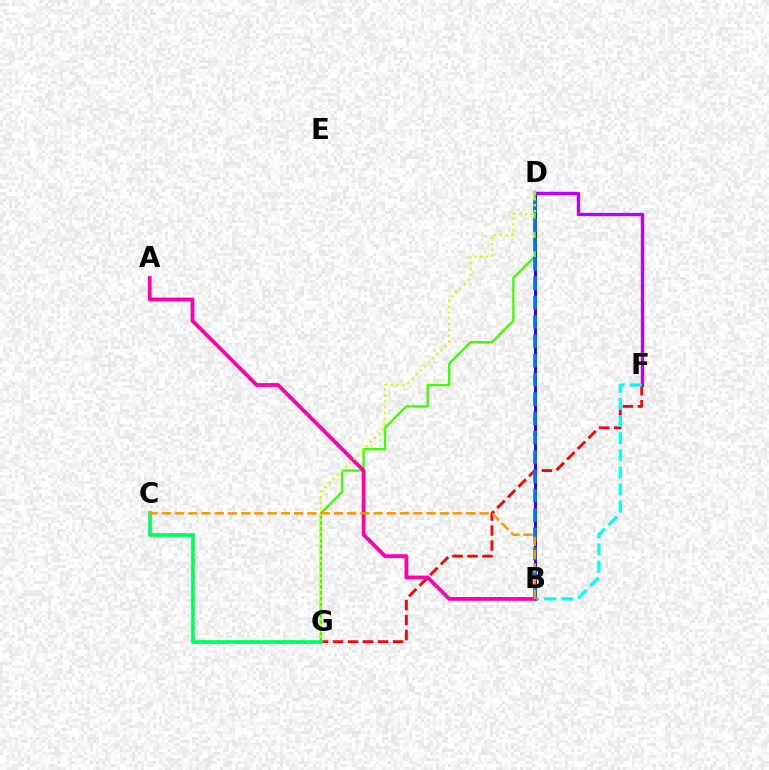{('B', 'D'): [{'color': '#2500ff', 'line_style': 'solid', 'thickness': 2.1}, {'color': '#0074ff', 'line_style': 'dashed', 'thickness': 2.62}], ('D', 'F'): [{'color': '#b900ff', 'line_style': 'solid', 'thickness': 2.41}], ('F', 'G'): [{'color': '#ff0000', 'line_style': 'dashed', 'thickness': 2.04}], ('D', 'G'): [{'color': '#3dff00', 'line_style': 'solid', 'thickness': 1.67}, {'color': '#d1ff00', 'line_style': 'dotted', 'thickness': 1.58}], ('B', 'F'): [{'color': '#00fff6', 'line_style': 'dashed', 'thickness': 2.33}], ('A', 'B'): [{'color': '#ff00ac', 'line_style': 'solid', 'thickness': 2.72}], ('C', 'G'): [{'color': '#00ff5c', 'line_style': 'solid', 'thickness': 2.67}], ('B', 'C'): [{'color': '#ff9400', 'line_style': 'dashed', 'thickness': 1.8}]}